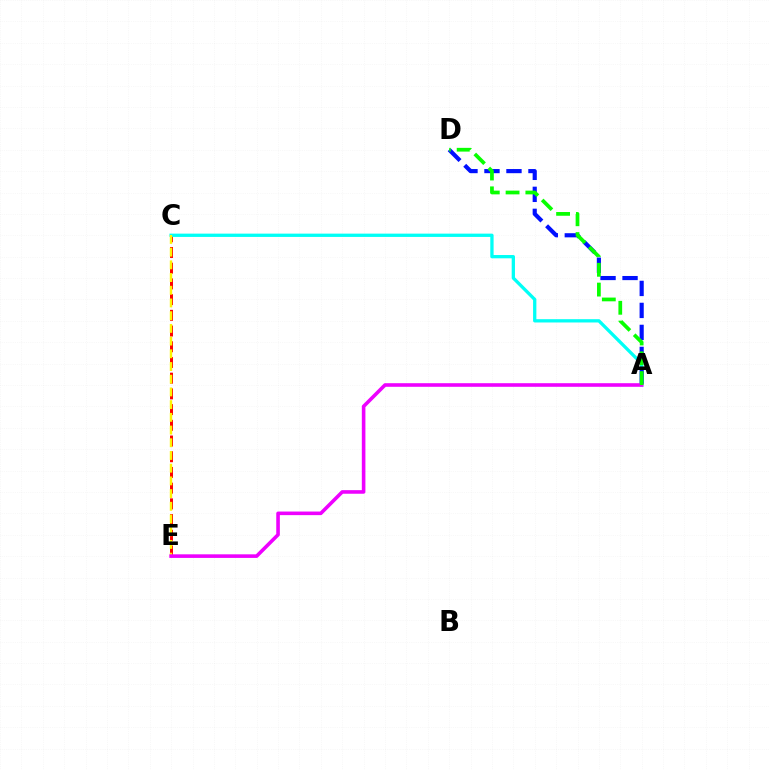{('C', 'E'): [{'color': '#ff0000', 'line_style': 'dashed', 'thickness': 2.13}, {'color': '#fcf500', 'line_style': 'dashed', 'thickness': 1.73}], ('A', 'C'): [{'color': '#00fff6', 'line_style': 'solid', 'thickness': 2.37}], ('A', 'D'): [{'color': '#0010ff', 'line_style': 'dashed', 'thickness': 2.99}, {'color': '#08ff00', 'line_style': 'dashed', 'thickness': 2.69}], ('A', 'E'): [{'color': '#ee00ff', 'line_style': 'solid', 'thickness': 2.59}]}